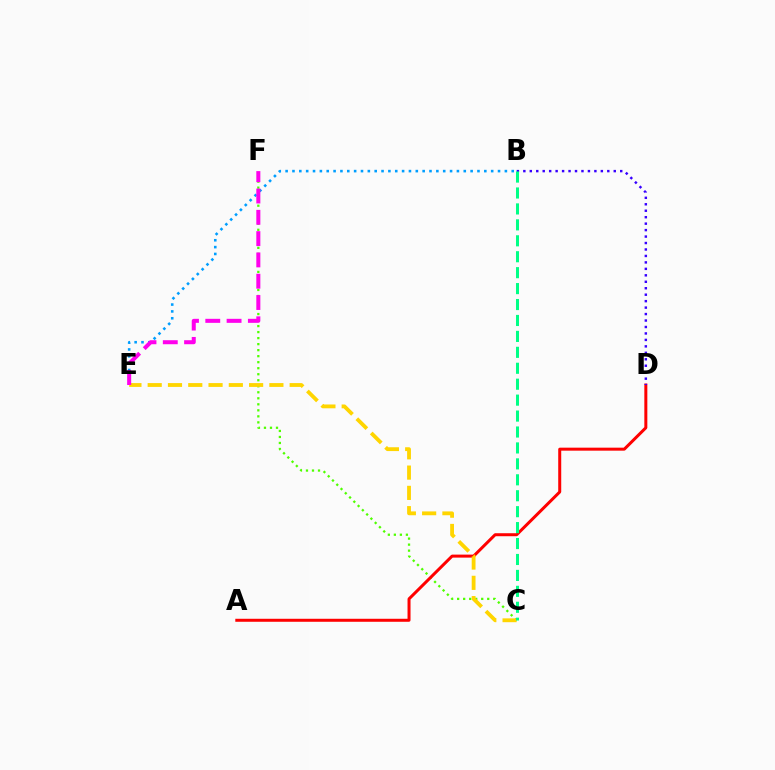{('C', 'F'): [{'color': '#4fff00', 'line_style': 'dotted', 'thickness': 1.64}], ('A', 'D'): [{'color': '#ff0000', 'line_style': 'solid', 'thickness': 2.16}], ('B', 'D'): [{'color': '#3700ff', 'line_style': 'dotted', 'thickness': 1.75}], ('B', 'E'): [{'color': '#009eff', 'line_style': 'dotted', 'thickness': 1.86}], ('C', 'E'): [{'color': '#ffd500', 'line_style': 'dashed', 'thickness': 2.76}], ('B', 'C'): [{'color': '#00ff86', 'line_style': 'dashed', 'thickness': 2.16}], ('E', 'F'): [{'color': '#ff00ed', 'line_style': 'dashed', 'thickness': 2.89}]}